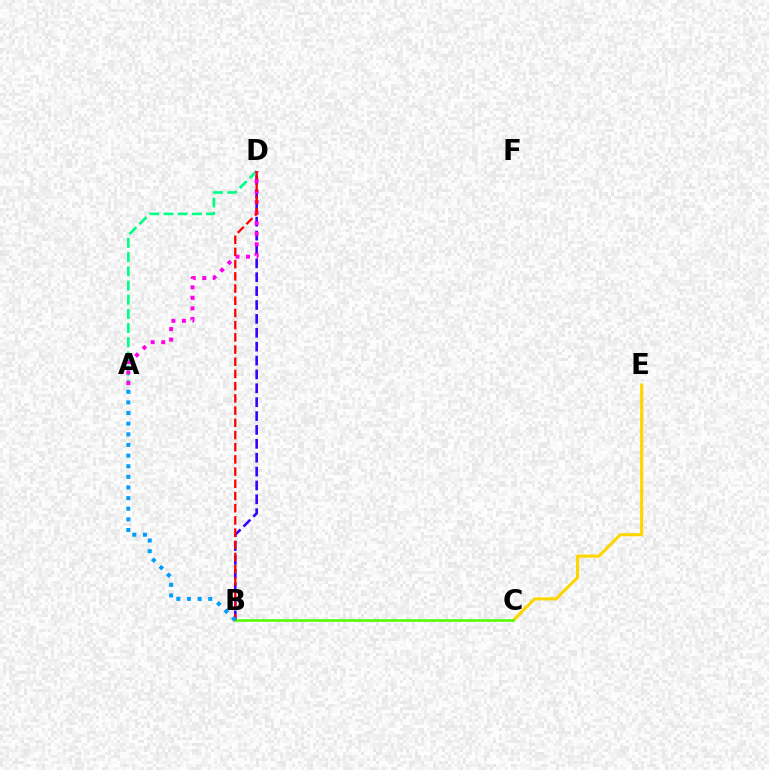{('B', 'D'): [{'color': '#3700ff', 'line_style': 'dashed', 'thickness': 1.89}, {'color': '#ff0000', 'line_style': 'dashed', 'thickness': 1.66}], ('C', 'E'): [{'color': '#ffd500', 'line_style': 'solid', 'thickness': 2.23}], ('A', 'D'): [{'color': '#00ff86', 'line_style': 'dashed', 'thickness': 1.93}, {'color': '#ff00ed', 'line_style': 'dotted', 'thickness': 2.86}], ('B', 'C'): [{'color': '#4fff00', 'line_style': 'solid', 'thickness': 1.84}], ('A', 'B'): [{'color': '#009eff', 'line_style': 'dotted', 'thickness': 2.89}]}